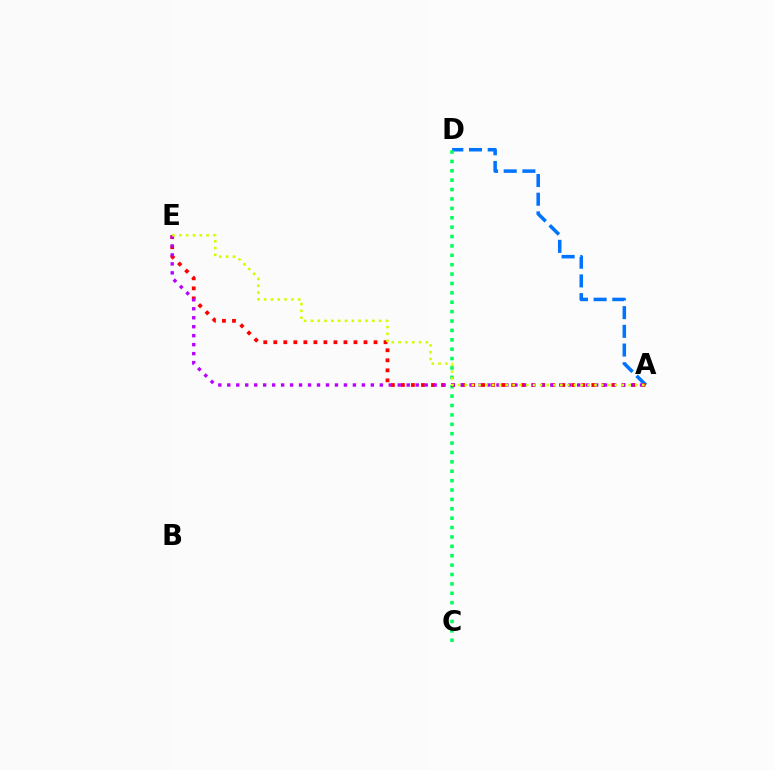{('A', 'D'): [{'color': '#0074ff', 'line_style': 'dashed', 'thickness': 2.54}], ('C', 'D'): [{'color': '#00ff5c', 'line_style': 'dotted', 'thickness': 2.55}], ('A', 'E'): [{'color': '#ff0000', 'line_style': 'dotted', 'thickness': 2.72}, {'color': '#b900ff', 'line_style': 'dotted', 'thickness': 2.44}, {'color': '#d1ff00', 'line_style': 'dotted', 'thickness': 1.85}]}